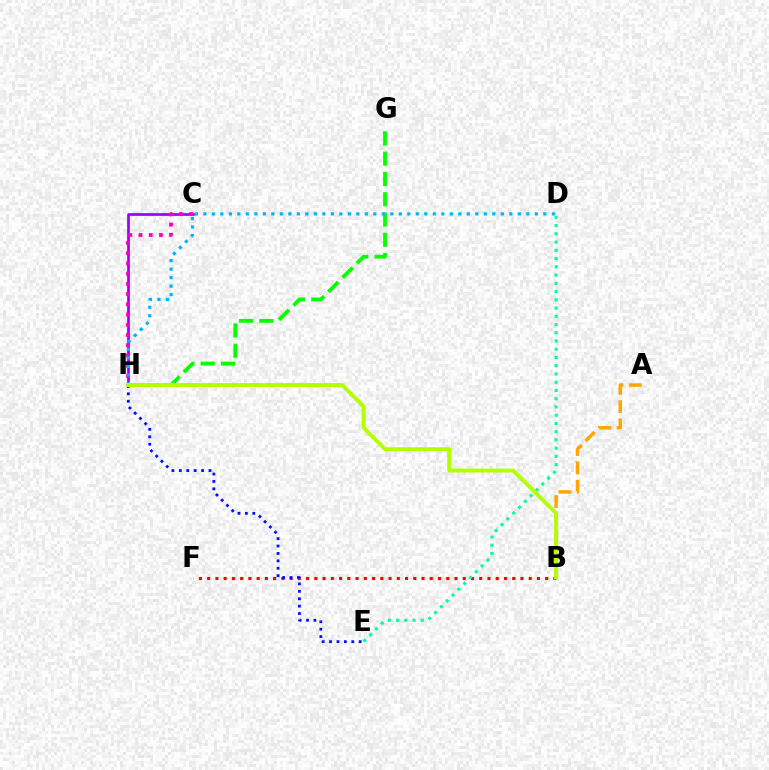{('C', 'H'): [{'color': '#9b00ff', 'line_style': 'solid', 'thickness': 1.95}, {'color': '#ff00bd', 'line_style': 'dotted', 'thickness': 2.78}], ('B', 'F'): [{'color': '#ff0000', 'line_style': 'dotted', 'thickness': 2.24}], ('A', 'B'): [{'color': '#ffa500', 'line_style': 'dashed', 'thickness': 2.49}], ('E', 'H'): [{'color': '#0010ff', 'line_style': 'dotted', 'thickness': 2.01}], ('G', 'H'): [{'color': '#08ff00', 'line_style': 'dashed', 'thickness': 2.75}], ('D', 'H'): [{'color': '#00b5ff', 'line_style': 'dotted', 'thickness': 2.31}], ('D', 'E'): [{'color': '#00ff9d', 'line_style': 'dotted', 'thickness': 2.24}], ('B', 'H'): [{'color': '#b3ff00', 'line_style': 'solid', 'thickness': 2.81}]}